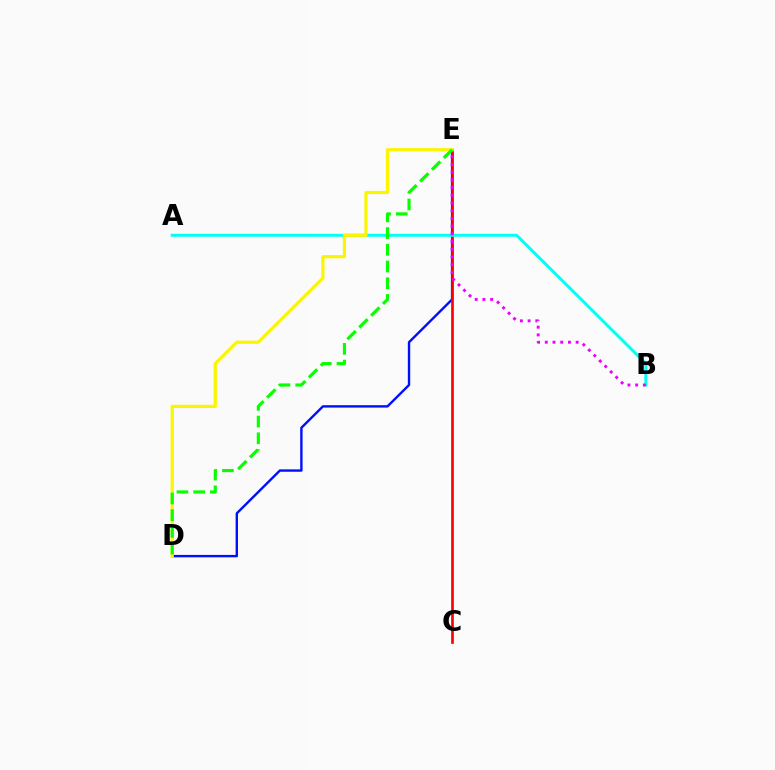{('D', 'E'): [{'color': '#0010ff', 'line_style': 'solid', 'thickness': 1.73}, {'color': '#fcf500', 'line_style': 'solid', 'thickness': 2.31}, {'color': '#08ff00', 'line_style': 'dashed', 'thickness': 2.27}], ('C', 'E'): [{'color': '#ff0000', 'line_style': 'solid', 'thickness': 1.93}], ('A', 'B'): [{'color': '#00fff6', 'line_style': 'solid', 'thickness': 2.12}], ('B', 'E'): [{'color': '#ee00ff', 'line_style': 'dotted', 'thickness': 2.1}]}